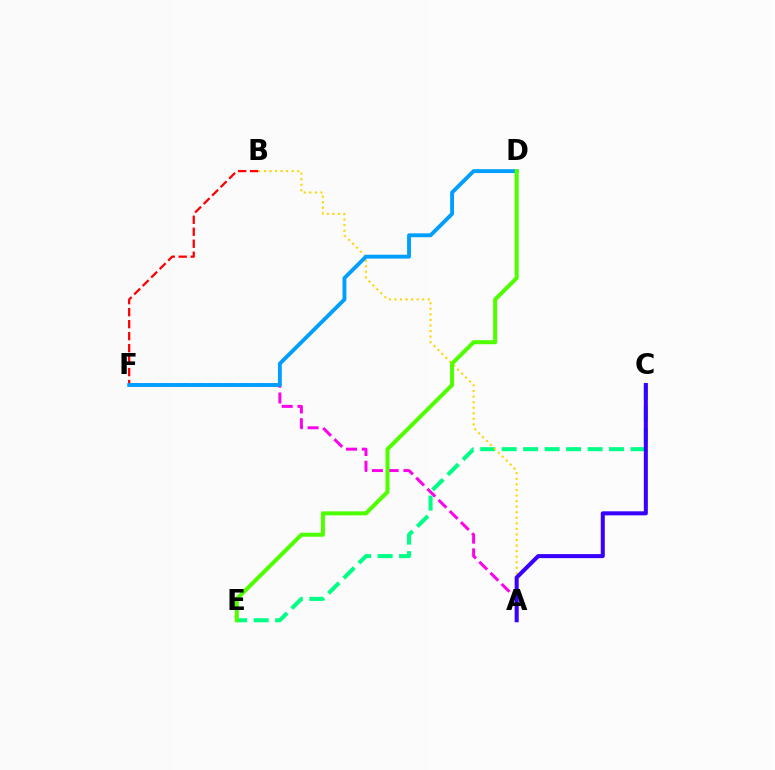{('A', 'F'): [{'color': '#ff00ed', 'line_style': 'dashed', 'thickness': 2.14}], ('C', 'E'): [{'color': '#00ff86', 'line_style': 'dashed', 'thickness': 2.92}], ('B', 'F'): [{'color': '#ff0000', 'line_style': 'dashed', 'thickness': 1.63}], ('A', 'B'): [{'color': '#ffd500', 'line_style': 'dotted', 'thickness': 1.51}], ('A', 'C'): [{'color': '#3700ff', 'line_style': 'solid', 'thickness': 2.9}], ('D', 'F'): [{'color': '#009eff', 'line_style': 'solid', 'thickness': 2.78}], ('D', 'E'): [{'color': '#4fff00', 'line_style': 'solid', 'thickness': 2.89}]}